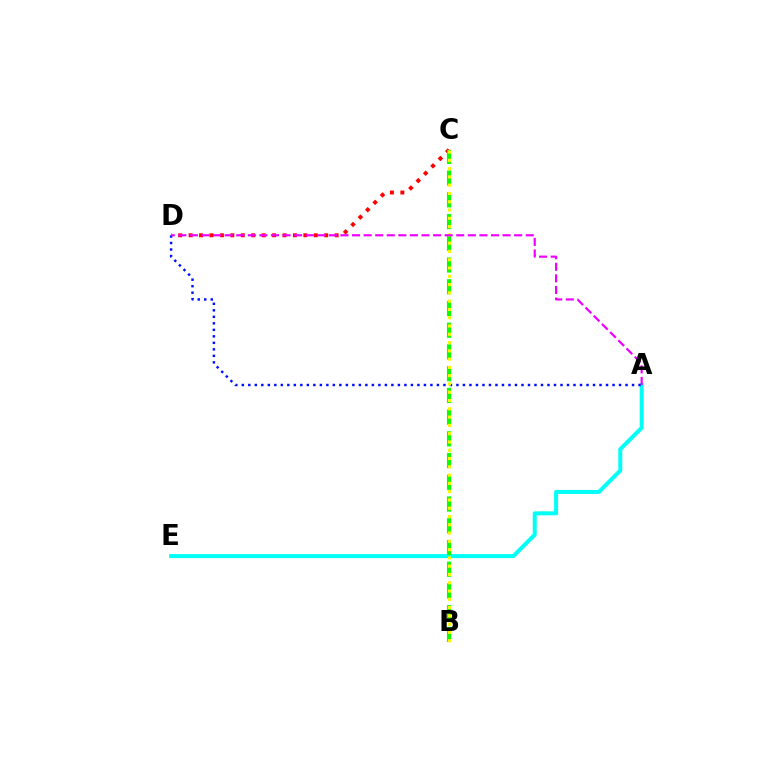{('A', 'E'): [{'color': '#00fff6', 'line_style': 'solid', 'thickness': 2.88}], ('C', 'D'): [{'color': '#ff0000', 'line_style': 'dotted', 'thickness': 2.83}], ('B', 'C'): [{'color': '#08ff00', 'line_style': 'dashed', 'thickness': 2.95}, {'color': '#fcf500', 'line_style': 'dotted', 'thickness': 2.25}], ('A', 'D'): [{'color': '#0010ff', 'line_style': 'dotted', 'thickness': 1.77}, {'color': '#ee00ff', 'line_style': 'dashed', 'thickness': 1.57}]}